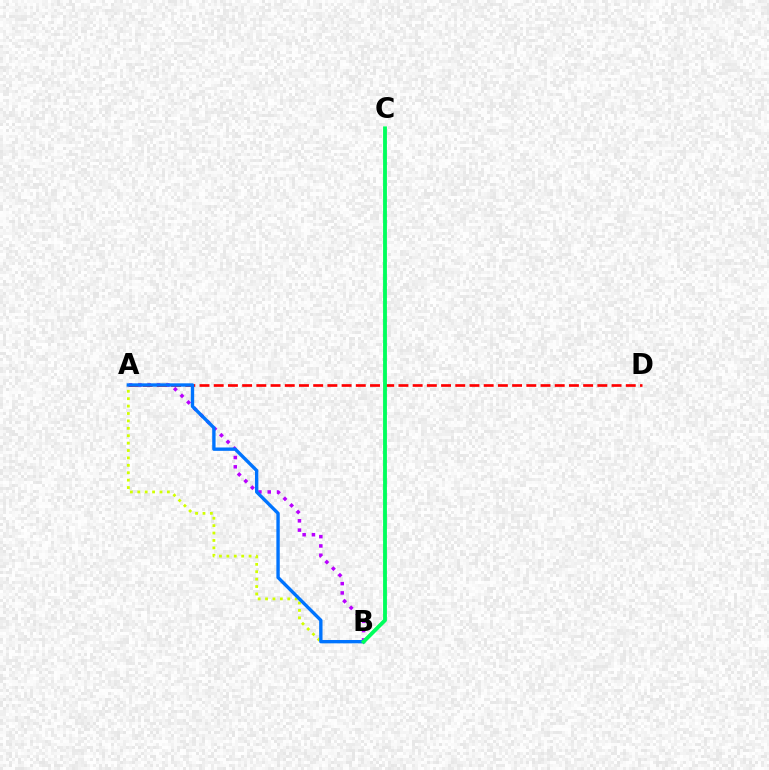{('A', 'B'): [{'color': '#b900ff', 'line_style': 'dotted', 'thickness': 2.53}, {'color': '#d1ff00', 'line_style': 'dotted', 'thickness': 2.01}, {'color': '#0074ff', 'line_style': 'solid', 'thickness': 2.42}], ('A', 'D'): [{'color': '#ff0000', 'line_style': 'dashed', 'thickness': 1.93}], ('B', 'C'): [{'color': '#00ff5c', 'line_style': 'solid', 'thickness': 2.77}]}